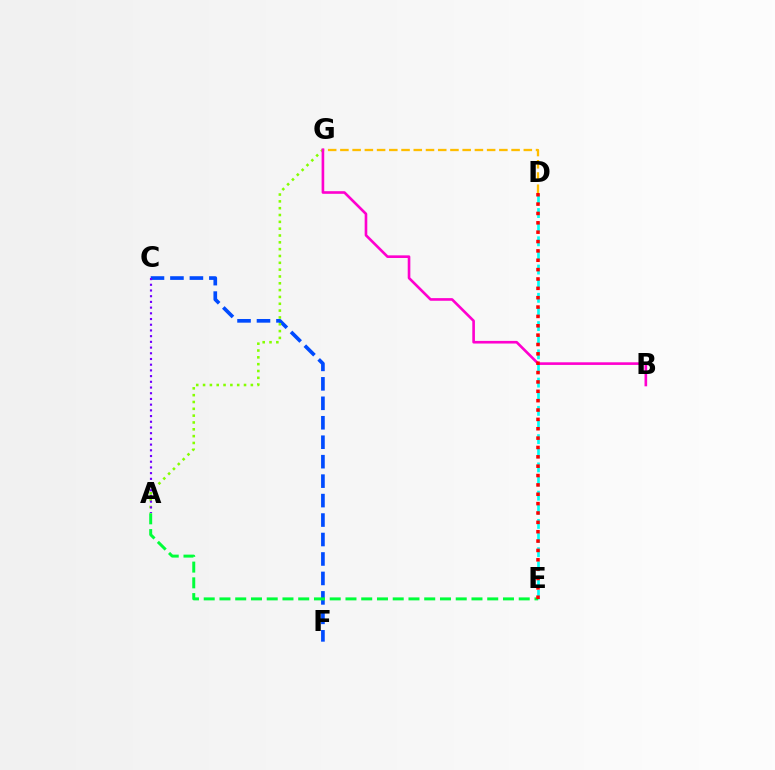{('C', 'F'): [{'color': '#004bff', 'line_style': 'dashed', 'thickness': 2.64}], ('D', 'E'): [{'color': '#00fff6', 'line_style': 'dashed', 'thickness': 1.92}, {'color': '#ff0000', 'line_style': 'dotted', 'thickness': 2.54}], ('D', 'G'): [{'color': '#ffbd00', 'line_style': 'dashed', 'thickness': 1.66}], ('A', 'G'): [{'color': '#84ff00', 'line_style': 'dotted', 'thickness': 1.85}], ('B', 'G'): [{'color': '#ff00cf', 'line_style': 'solid', 'thickness': 1.9}], ('A', 'C'): [{'color': '#7200ff', 'line_style': 'dotted', 'thickness': 1.55}], ('A', 'E'): [{'color': '#00ff39', 'line_style': 'dashed', 'thickness': 2.14}]}